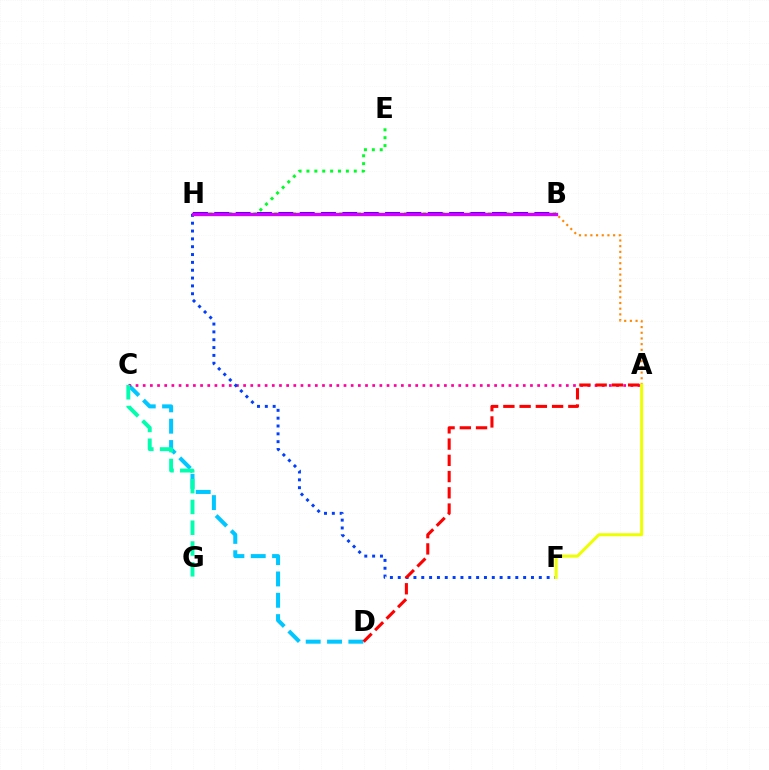{('A', 'B'): [{'color': '#ff8800', 'line_style': 'dotted', 'thickness': 1.54}], ('B', 'H'): [{'color': '#66ff00', 'line_style': 'dotted', 'thickness': 2.52}, {'color': '#4f00ff', 'line_style': 'dashed', 'thickness': 2.9}, {'color': '#d600ff', 'line_style': 'solid', 'thickness': 2.37}], ('C', 'D'): [{'color': '#00c7ff', 'line_style': 'dashed', 'thickness': 2.9}], ('A', 'C'): [{'color': '#ff00a0', 'line_style': 'dotted', 'thickness': 1.95}], ('E', 'H'): [{'color': '#00ff27', 'line_style': 'dotted', 'thickness': 2.14}], ('C', 'G'): [{'color': '#00ffaf', 'line_style': 'dashed', 'thickness': 2.82}], ('F', 'H'): [{'color': '#003fff', 'line_style': 'dotted', 'thickness': 2.13}], ('A', 'D'): [{'color': '#ff0000', 'line_style': 'dashed', 'thickness': 2.21}], ('A', 'F'): [{'color': '#eeff00', 'line_style': 'solid', 'thickness': 2.15}]}